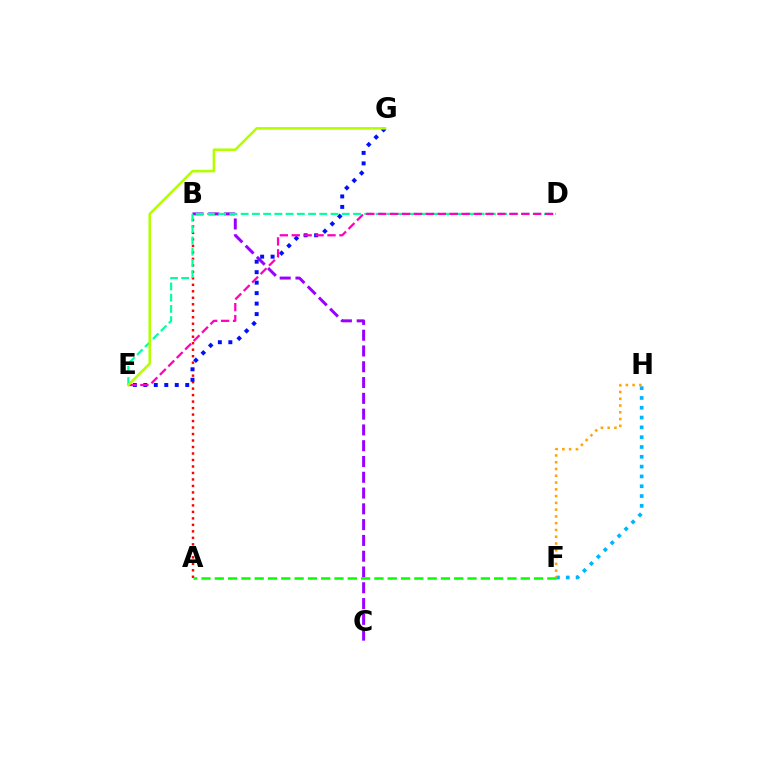{('A', 'B'): [{'color': '#ff0000', 'line_style': 'dotted', 'thickness': 1.76}], ('B', 'C'): [{'color': '#9b00ff', 'line_style': 'dashed', 'thickness': 2.14}], ('F', 'H'): [{'color': '#00b5ff', 'line_style': 'dotted', 'thickness': 2.67}, {'color': '#ffa500', 'line_style': 'dotted', 'thickness': 1.84}], ('E', 'G'): [{'color': '#0010ff', 'line_style': 'dotted', 'thickness': 2.85}, {'color': '#b3ff00', 'line_style': 'solid', 'thickness': 1.83}], ('D', 'E'): [{'color': '#00ff9d', 'line_style': 'dashed', 'thickness': 1.53}, {'color': '#ff00bd', 'line_style': 'dashed', 'thickness': 1.62}], ('A', 'F'): [{'color': '#08ff00', 'line_style': 'dashed', 'thickness': 1.81}]}